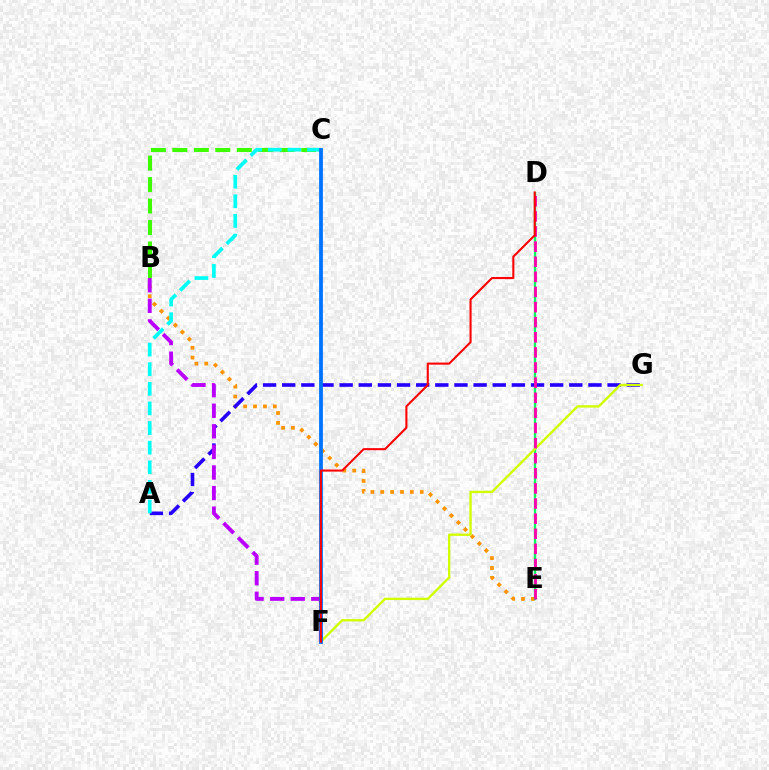{('B', 'E'): [{'color': '#ff9400', 'line_style': 'dotted', 'thickness': 2.68}], ('D', 'E'): [{'color': '#00ff5c', 'line_style': 'solid', 'thickness': 1.65}, {'color': '#ff00ac', 'line_style': 'dashed', 'thickness': 2.05}], ('A', 'G'): [{'color': '#2500ff', 'line_style': 'dashed', 'thickness': 2.6}], ('F', 'G'): [{'color': '#d1ff00', 'line_style': 'solid', 'thickness': 1.69}], ('B', 'F'): [{'color': '#b900ff', 'line_style': 'dashed', 'thickness': 2.8}], ('B', 'C'): [{'color': '#3dff00', 'line_style': 'dashed', 'thickness': 2.92}], ('A', 'C'): [{'color': '#00fff6', 'line_style': 'dashed', 'thickness': 2.67}], ('C', 'F'): [{'color': '#0074ff', 'line_style': 'solid', 'thickness': 2.73}], ('D', 'F'): [{'color': '#ff0000', 'line_style': 'solid', 'thickness': 1.5}]}